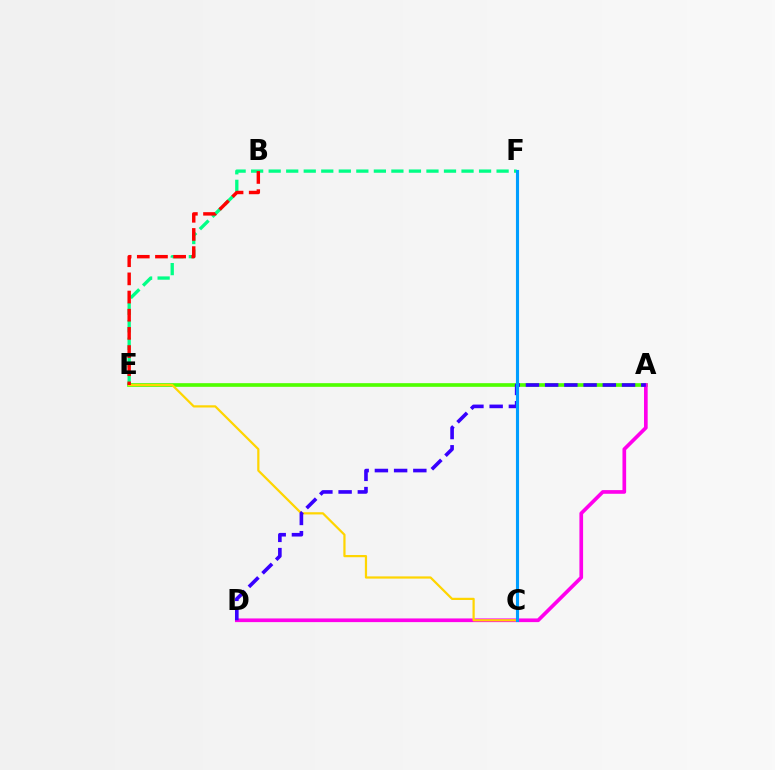{('A', 'E'): [{'color': '#4fff00', 'line_style': 'solid', 'thickness': 2.64}], ('A', 'D'): [{'color': '#ff00ed', 'line_style': 'solid', 'thickness': 2.65}, {'color': '#3700ff', 'line_style': 'dashed', 'thickness': 2.61}], ('E', 'F'): [{'color': '#00ff86', 'line_style': 'dashed', 'thickness': 2.38}], ('C', 'E'): [{'color': '#ffd500', 'line_style': 'solid', 'thickness': 1.6}], ('B', 'E'): [{'color': '#ff0000', 'line_style': 'dashed', 'thickness': 2.47}], ('C', 'F'): [{'color': '#009eff', 'line_style': 'solid', 'thickness': 2.24}]}